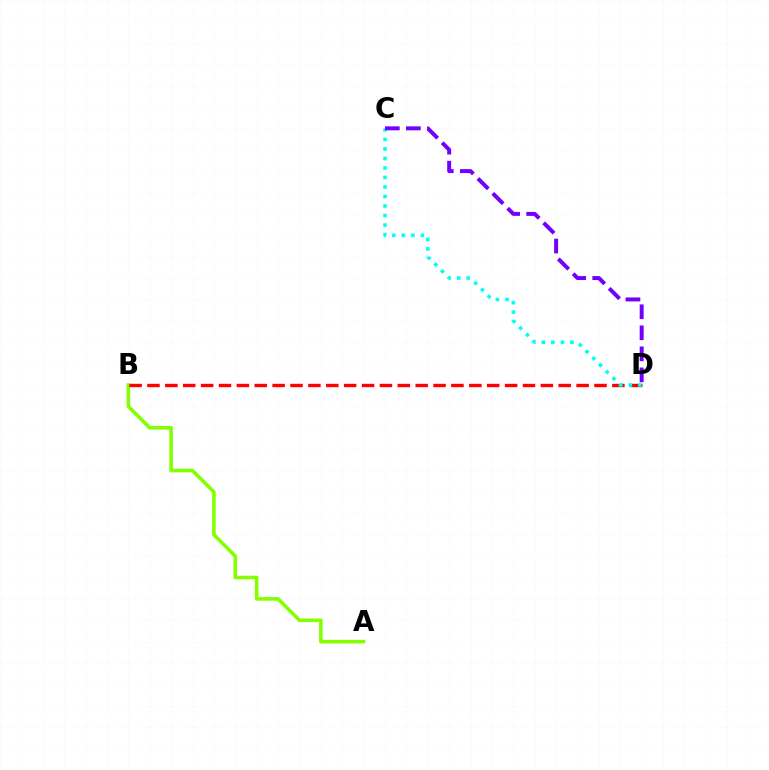{('A', 'B'): [{'color': '#84ff00', 'line_style': 'solid', 'thickness': 2.58}], ('B', 'D'): [{'color': '#ff0000', 'line_style': 'dashed', 'thickness': 2.43}], ('C', 'D'): [{'color': '#00fff6', 'line_style': 'dotted', 'thickness': 2.59}, {'color': '#7200ff', 'line_style': 'dashed', 'thickness': 2.86}]}